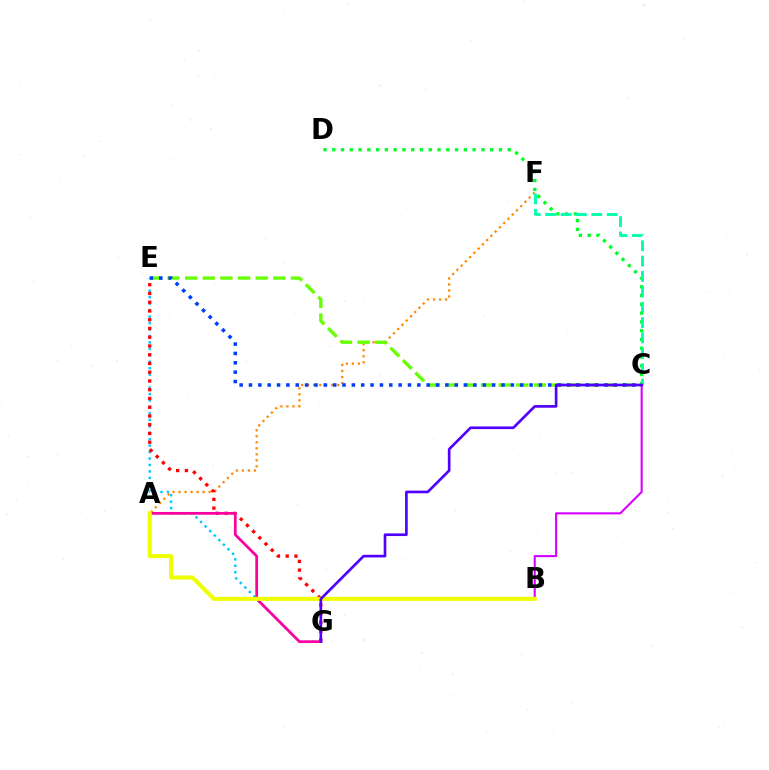{('C', 'D'): [{'color': '#00ff27', 'line_style': 'dotted', 'thickness': 2.38}], ('E', 'G'): [{'color': '#00c7ff', 'line_style': 'dotted', 'thickness': 1.75}, {'color': '#ff0000', 'line_style': 'dotted', 'thickness': 2.38}], ('A', 'F'): [{'color': '#ff8800', 'line_style': 'dotted', 'thickness': 1.63}], ('C', 'E'): [{'color': '#66ff00', 'line_style': 'dashed', 'thickness': 2.4}, {'color': '#003fff', 'line_style': 'dotted', 'thickness': 2.54}], ('C', 'F'): [{'color': '#00ffaf', 'line_style': 'dashed', 'thickness': 2.09}], ('A', 'G'): [{'color': '#ff00a0', 'line_style': 'solid', 'thickness': 1.97}], ('B', 'C'): [{'color': '#d600ff', 'line_style': 'solid', 'thickness': 1.51}], ('A', 'B'): [{'color': '#eeff00', 'line_style': 'solid', 'thickness': 2.92}], ('C', 'G'): [{'color': '#4f00ff', 'line_style': 'solid', 'thickness': 1.91}]}